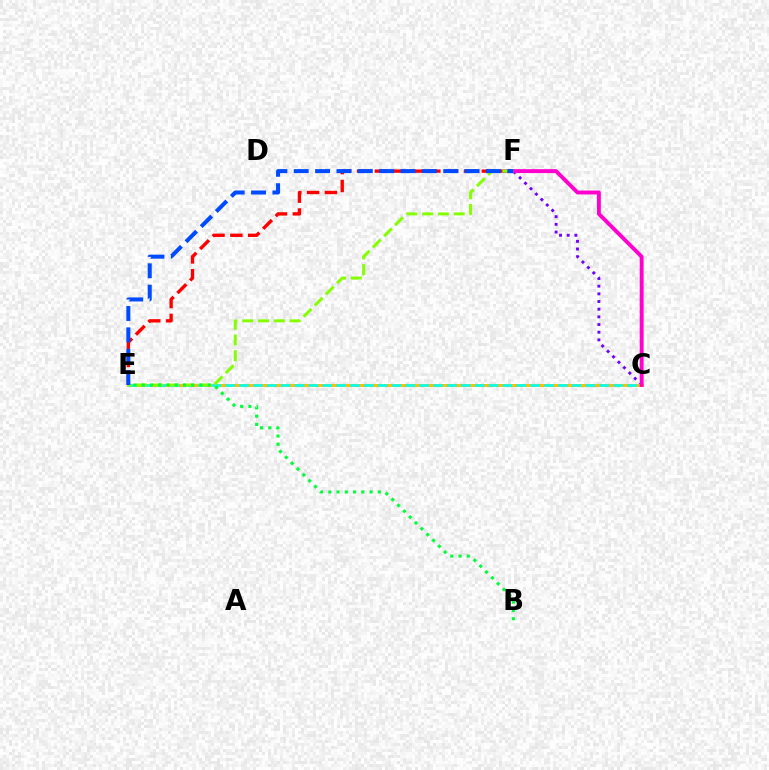{('C', 'F'): [{'color': '#7200ff', 'line_style': 'dotted', 'thickness': 2.08}, {'color': '#ff00cf', 'line_style': 'solid', 'thickness': 2.8}], ('C', 'E'): [{'color': '#ffbd00', 'line_style': 'solid', 'thickness': 2.12}, {'color': '#00fff6', 'line_style': 'dashed', 'thickness': 1.88}], ('E', 'F'): [{'color': '#ff0000', 'line_style': 'dashed', 'thickness': 2.42}, {'color': '#84ff00', 'line_style': 'dashed', 'thickness': 2.14}, {'color': '#004bff', 'line_style': 'dashed', 'thickness': 2.9}], ('B', 'E'): [{'color': '#00ff39', 'line_style': 'dotted', 'thickness': 2.24}]}